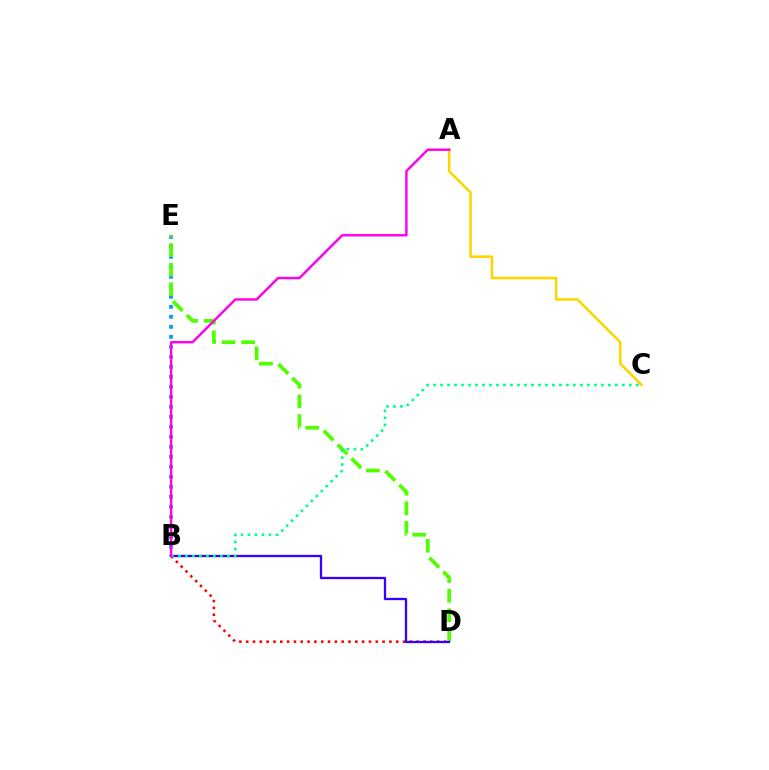{('B', 'E'): [{'color': '#009eff', 'line_style': 'dotted', 'thickness': 2.72}], ('B', 'D'): [{'color': '#ff0000', 'line_style': 'dotted', 'thickness': 1.85}, {'color': '#3700ff', 'line_style': 'solid', 'thickness': 1.66}], ('A', 'C'): [{'color': '#ffd500', 'line_style': 'solid', 'thickness': 1.86}], ('D', 'E'): [{'color': '#4fff00', 'line_style': 'dashed', 'thickness': 2.66}], ('B', 'C'): [{'color': '#00ff86', 'line_style': 'dotted', 'thickness': 1.9}], ('A', 'B'): [{'color': '#ff00ed', 'line_style': 'solid', 'thickness': 1.75}]}